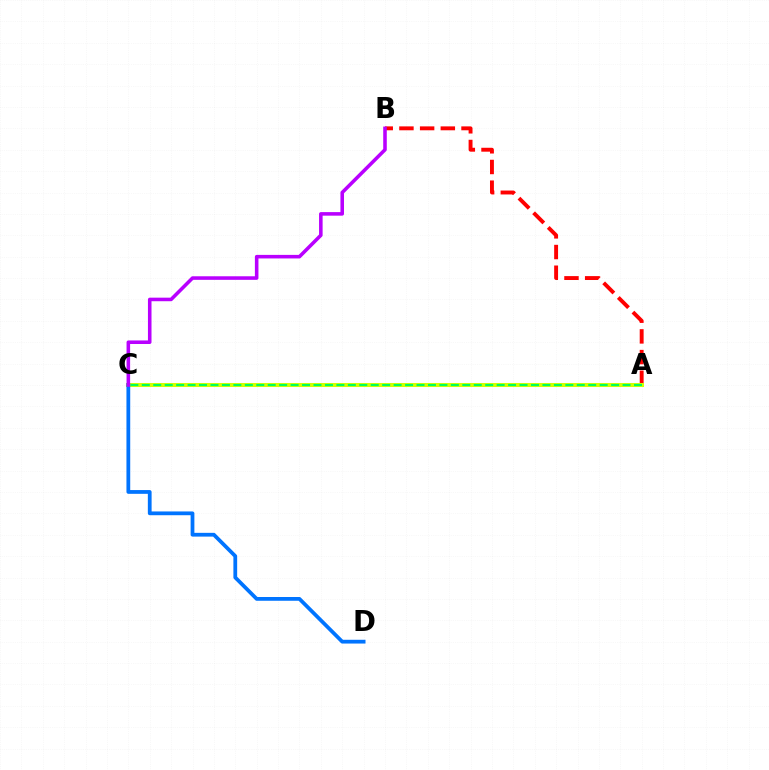{('A', 'B'): [{'color': '#ff0000', 'line_style': 'dashed', 'thickness': 2.81}], ('A', 'C'): [{'color': '#d1ff00', 'line_style': 'solid', 'thickness': 2.9}, {'color': '#00ff5c', 'line_style': 'dashed', 'thickness': 1.56}], ('C', 'D'): [{'color': '#0074ff', 'line_style': 'solid', 'thickness': 2.71}], ('B', 'C'): [{'color': '#b900ff', 'line_style': 'solid', 'thickness': 2.56}]}